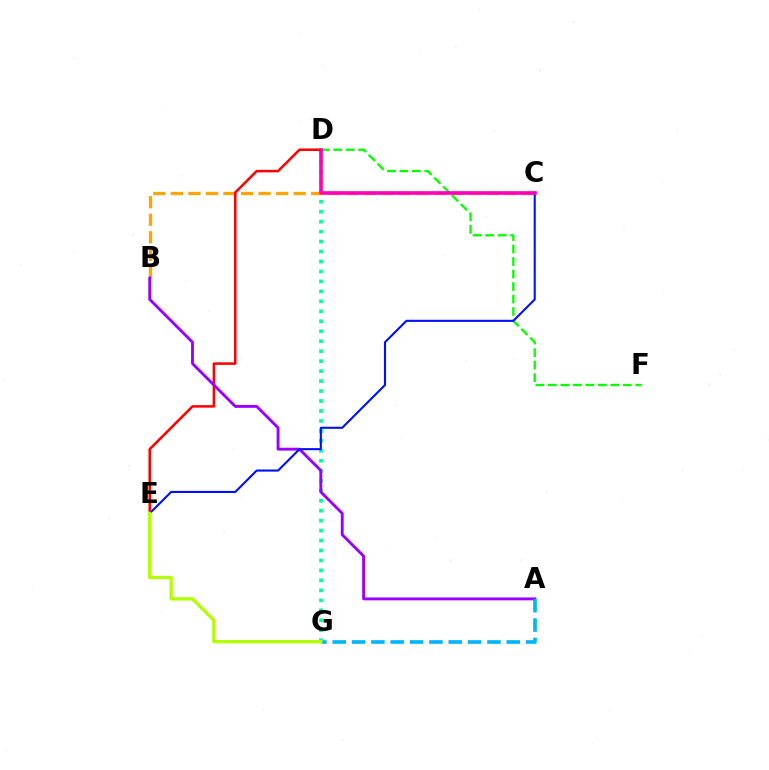{('B', 'C'): [{'color': '#ffa500', 'line_style': 'dashed', 'thickness': 2.38}], ('D', 'E'): [{'color': '#ff0000', 'line_style': 'solid', 'thickness': 1.82}], ('D', 'G'): [{'color': '#00ff9d', 'line_style': 'dotted', 'thickness': 2.71}], ('A', 'B'): [{'color': '#9b00ff', 'line_style': 'solid', 'thickness': 2.08}], ('D', 'F'): [{'color': '#08ff00', 'line_style': 'dashed', 'thickness': 1.7}], ('C', 'E'): [{'color': '#0010ff', 'line_style': 'solid', 'thickness': 1.51}], ('A', 'G'): [{'color': '#00b5ff', 'line_style': 'dashed', 'thickness': 2.63}], ('E', 'G'): [{'color': '#b3ff00', 'line_style': 'solid', 'thickness': 2.39}], ('C', 'D'): [{'color': '#ff00bd', 'line_style': 'solid', 'thickness': 2.6}]}